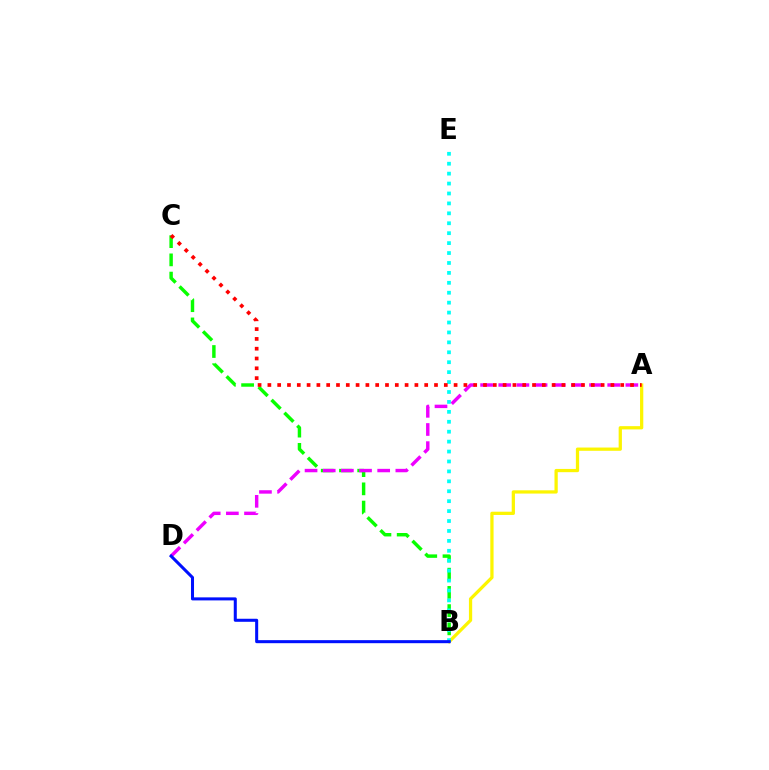{('B', 'C'): [{'color': '#08ff00', 'line_style': 'dashed', 'thickness': 2.48}], ('A', 'B'): [{'color': '#fcf500', 'line_style': 'solid', 'thickness': 2.34}], ('B', 'E'): [{'color': '#00fff6', 'line_style': 'dotted', 'thickness': 2.7}], ('A', 'D'): [{'color': '#ee00ff', 'line_style': 'dashed', 'thickness': 2.47}], ('B', 'D'): [{'color': '#0010ff', 'line_style': 'solid', 'thickness': 2.19}], ('A', 'C'): [{'color': '#ff0000', 'line_style': 'dotted', 'thickness': 2.66}]}